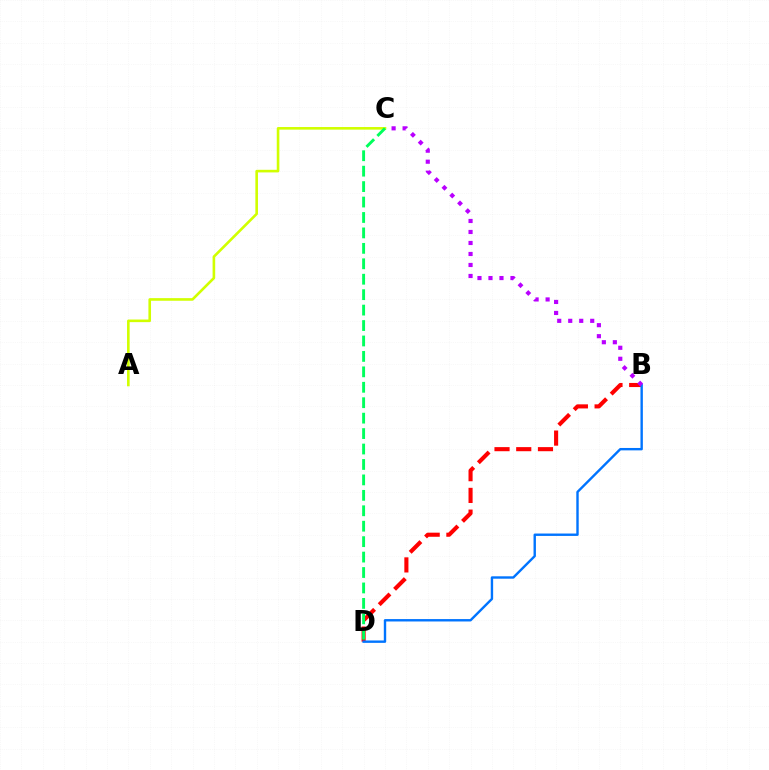{('B', 'D'): [{'color': '#ff0000', 'line_style': 'dashed', 'thickness': 2.95}, {'color': '#0074ff', 'line_style': 'solid', 'thickness': 1.72}], ('A', 'C'): [{'color': '#d1ff00', 'line_style': 'solid', 'thickness': 1.88}], ('C', 'D'): [{'color': '#00ff5c', 'line_style': 'dashed', 'thickness': 2.1}], ('B', 'C'): [{'color': '#b900ff', 'line_style': 'dotted', 'thickness': 2.99}]}